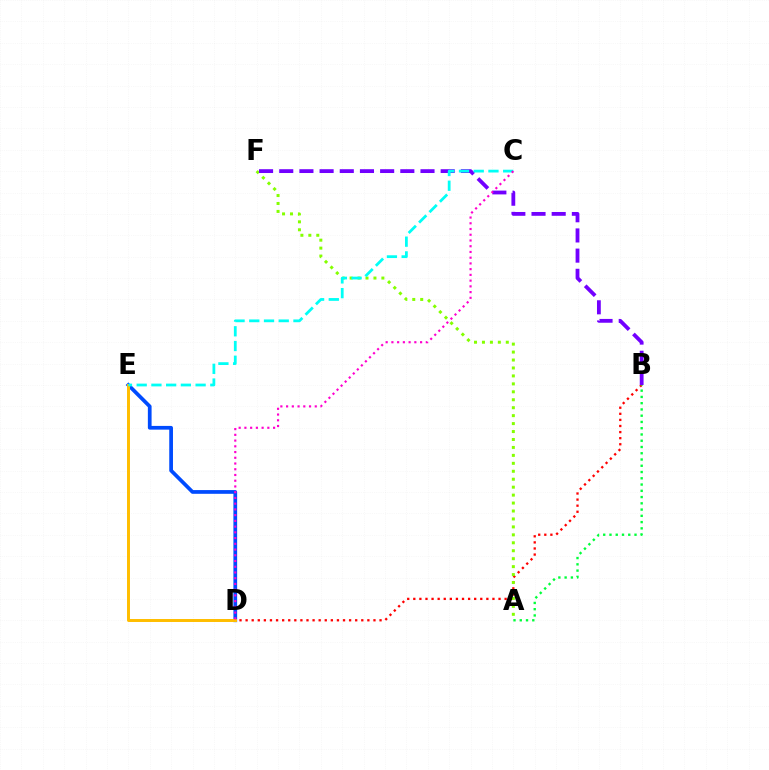{('B', 'D'): [{'color': '#ff0000', 'line_style': 'dotted', 'thickness': 1.65}], ('D', 'E'): [{'color': '#004bff', 'line_style': 'solid', 'thickness': 2.69}, {'color': '#ffbd00', 'line_style': 'solid', 'thickness': 2.14}], ('A', 'F'): [{'color': '#84ff00', 'line_style': 'dotted', 'thickness': 2.16}], ('B', 'F'): [{'color': '#7200ff', 'line_style': 'dashed', 'thickness': 2.74}], ('C', 'E'): [{'color': '#00fff6', 'line_style': 'dashed', 'thickness': 2.0}], ('C', 'D'): [{'color': '#ff00cf', 'line_style': 'dotted', 'thickness': 1.56}], ('A', 'B'): [{'color': '#00ff39', 'line_style': 'dotted', 'thickness': 1.7}]}